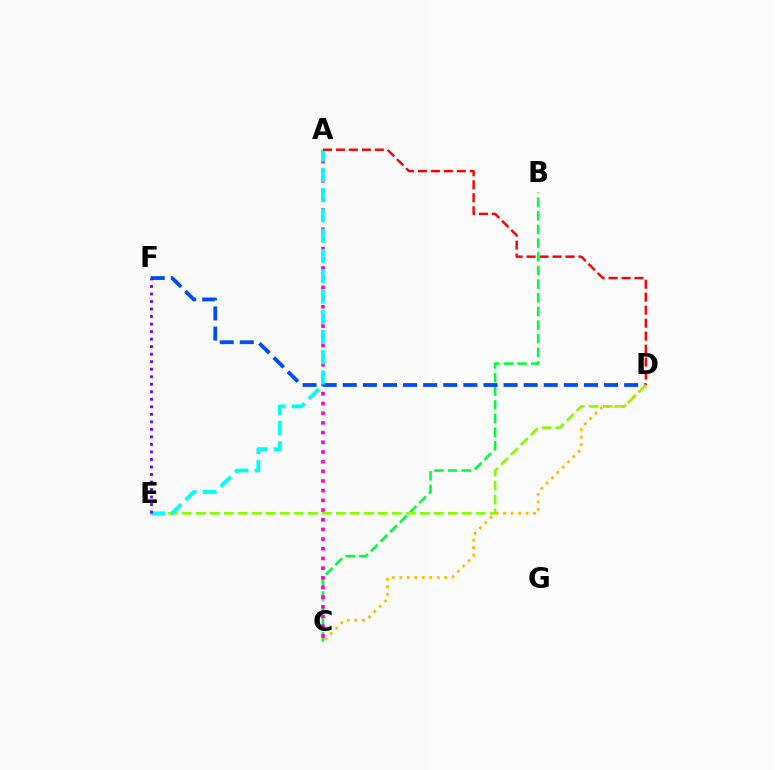{('B', 'C'): [{'color': '#00ff39', 'line_style': 'dashed', 'thickness': 1.85}], ('A', 'C'): [{'color': '#ff00cf', 'line_style': 'dotted', 'thickness': 2.63}], ('D', 'F'): [{'color': '#004bff', 'line_style': 'dashed', 'thickness': 2.73}], ('D', 'E'): [{'color': '#84ff00', 'line_style': 'dashed', 'thickness': 1.9}], ('A', 'E'): [{'color': '#00fff6', 'line_style': 'dashed', 'thickness': 2.75}], ('E', 'F'): [{'color': '#7200ff', 'line_style': 'dotted', 'thickness': 2.04}], ('A', 'D'): [{'color': '#ff0000', 'line_style': 'dashed', 'thickness': 1.76}], ('C', 'D'): [{'color': '#ffbd00', 'line_style': 'dotted', 'thickness': 2.04}]}